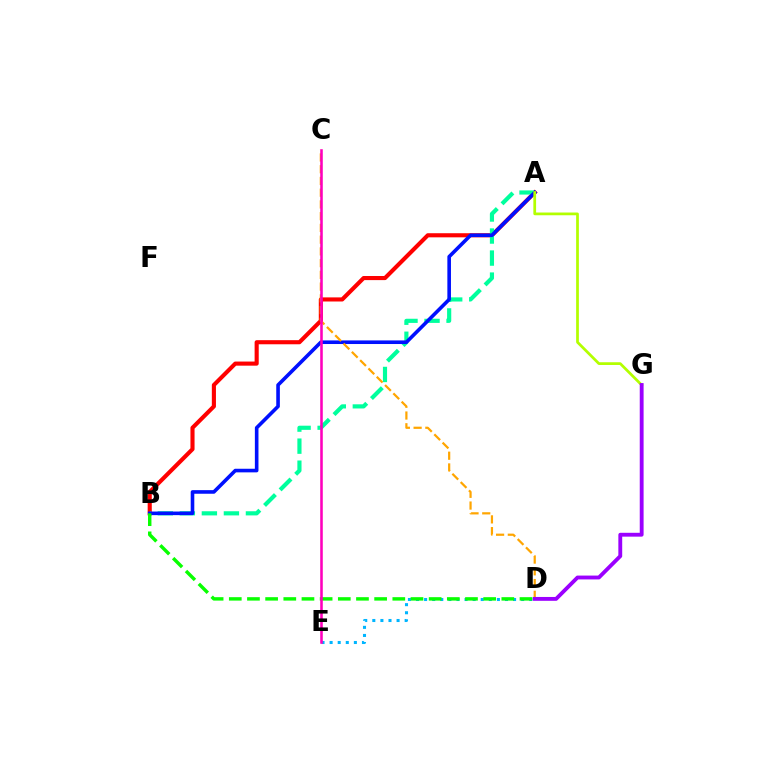{('A', 'B'): [{'color': '#ff0000', 'line_style': 'solid', 'thickness': 2.96}, {'color': '#00ff9d', 'line_style': 'dashed', 'thickness': 2.99}, {'color': '#0010ff', 'line_style': 'solid', 'thickness': 2.6}], ('D', 'E'): [{'color': '#00b5ff', 'line_style': 'dotted', 'thickness': 2.2}], ('C', 'D'): [{'color': '#ffa500', 'line_style': 'dashed', 'thickness': 1.59}], ('B', 'D'): [{'color': '#08ff00', 'line_style': 'dashed', 'thickness': 2.47}], ('A', 'G'): [{'color': '#b3ff00', 'line_style': 'solid', 'thickness': 1.97}], ('C', 'E'): [{'color': '#ff00bd', 'line_style': 'solid', 'thickness': 1.85}], ('D', 'G'): [{'color': '#9b00ff', 'line_style': 'solid', 'thickness': 2.77}]}